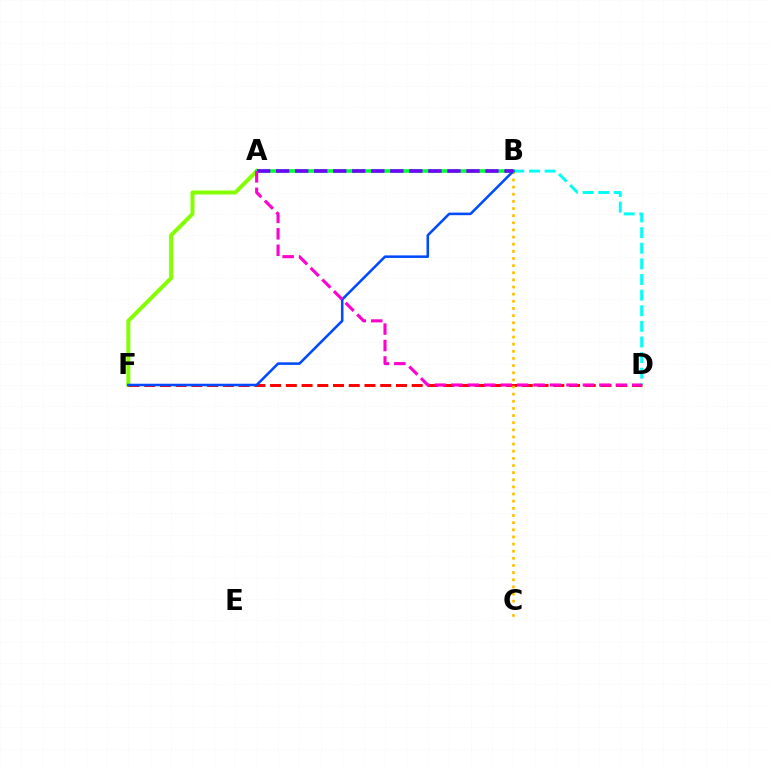{('B', 'D'): [{'color': '#00fff6', 'line_style': 'dashed', 'thickness': 2.12}], ('A', 'F'): [{'color': '#84ff00', 'line_style': 'solid', 'thickness': 2.86}], ('D', 'F'): [{'color': '#ff0000', 'line_style': 'dashed', 'thickness': 2.14}], ('B', 'C'): [{'color': '#ffbd00', 'line_style': 'dotted', 'thickness': 1.94}], ('A', 'B'): [{'color': '#00ff39', 'line_style': 'solid', 'thickness': 2.59}, {'color': '#7200ff', 'line_style': 'dashed', 'thickness': 2.59}], ('B', 'F'): [{'color': '#004bff', 'line_style': 'solid', 'thickness': 1.84}], ('A', 'D'): [{'color': '#ff00cf', 'line_style': 'dashed', 'thickness': 2.24}]}